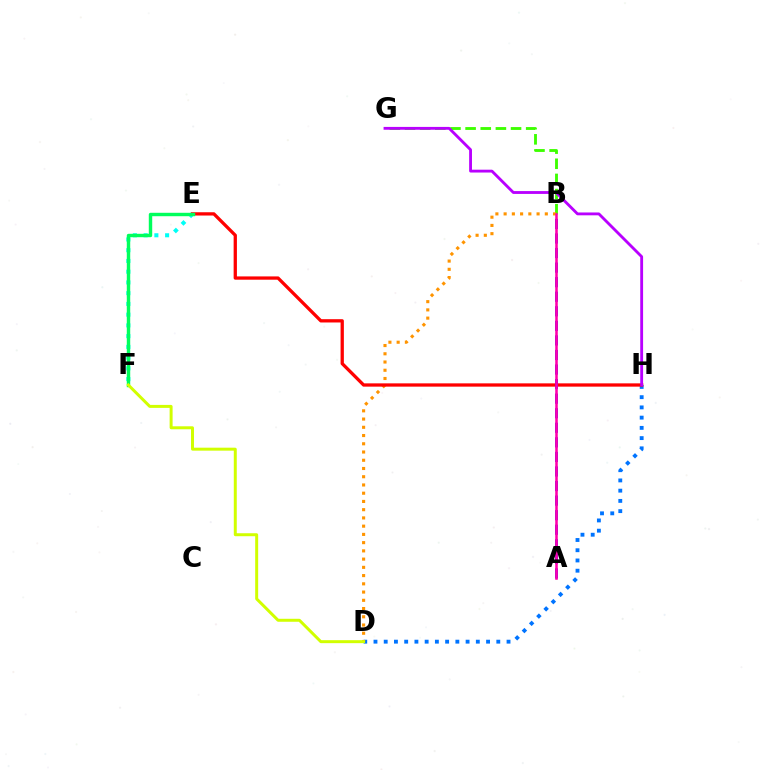{('D', 'H'): [{'color': '#0074ff', 'line_style': 'dotted', 'thickness': 2.78}], ('B', 'G'): [{'color': '#3dff00', 'line_style': 'dashed', 'thickness': 2.06}], ('B', 'D'): [{'color': '#ff9400', 'line_style': 'dotted', 'thickness': 2.24}], ('E', 'F'): [{'color': '#00fff6', 'line_style': 'dotted', 'thickness': 2.92}, {'color': '#00ff5c', 'line_style': 'solid', 'thickness': 2.46}], ('E', 'H'): [{'color': '#ff0000', 'line_style': 'solid', 'thickness': 2.37}], ('A', 'B'): [{'color': '#2500ff', 'line_style': 'dashed', 'thickness': 1.98}, {'color': '#ff00ac', 'line_style': 'solid', 'thickness': 1.83}], ('G', 'H'): [{'color': '#b900ff', 'line_style': 'solid', 'thickness': 2.05}], ('D', 'F'): [{'color': '#d1ff00', 'line_style': 'solid', 'thickness': 2.14}]}